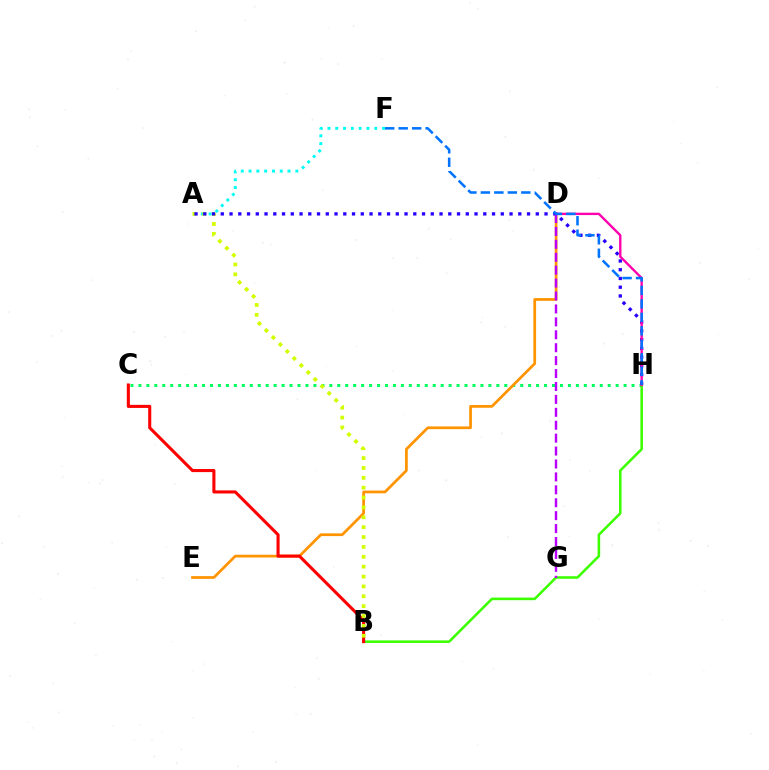{('A', 'F'): [{'color': '#00fff6', 'line_style': 'dotted', 'thickness': 2.12}], ('C', 'H'): [{'color': '#00ff5c', 'line_style': 'dotted', 'thickness': 2.16}], ('B', 'H'): [{'color': '#3dff00', 'line_style': 'solid', 'thickness': 1.86}], ('D', 'E'): [{'color': '#ff9400', 'line_style': 'solid', 'thickness': 1.96}], ('B', 'C'): [{'color': '#ff0000', 'line_style': 'solid', 'thickness': 2.22}], ('A', 'B'): [{'color': '#d1ff00', 'line_style': 'dotted', 'thickness': 2.68}], ('A', 'H'): [{'color': '#2500ff', 'line_style': 'dotted', 'thickness': 2.38}], ('D', 'H'): [{'color': '#ff00ac', 'line_style': 'solid', 'thickness': 1.7}], ('D', 'G'): [{'color': '#b900ff', 'line_style': 'dashed', 'thickness': 1.76}], ('F', 'H'): [{'color': '#0074ff', 'line_style': 'dashed', 'thickness': 1.83}]}